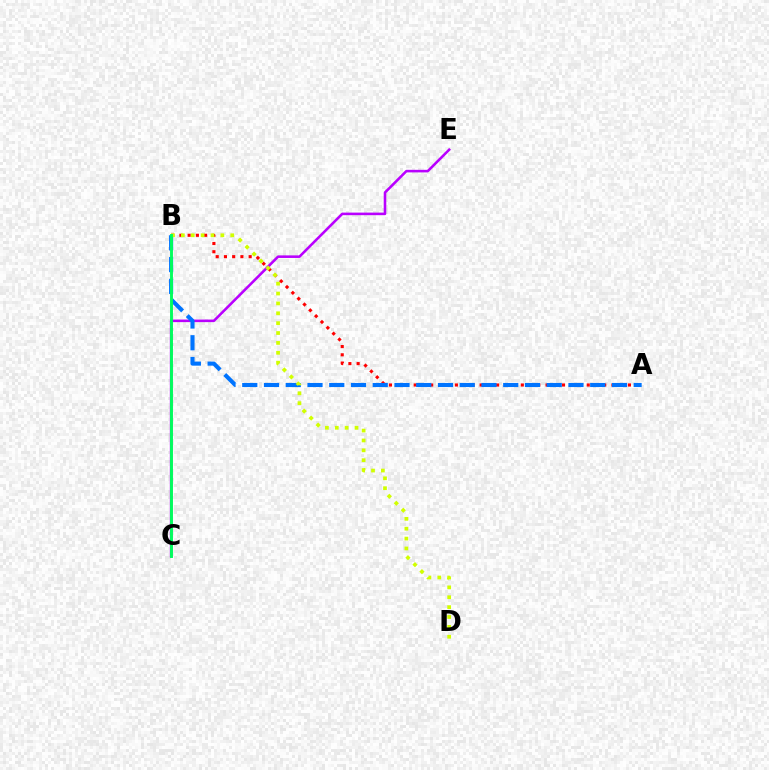{('C', 'E'): [{'color': '#b900ff', 'line_style': 'solid', 'thickness': 1.86}], ('A', 'B'): [{'color': '#ff0000', 'line_style': 'dotted', 'thickness': 2.24}, {'color': '#0074ff', 'line_style': 'dashed', 'thickness': 2.95}], ('B', 'D'): [{'color': '#d1ff00', 'line_style': 'dotted', 'thickness': 2.68}], ('B', 'C'): [{'color': '#00ff5c', 'line_style': 'solid', 'thickness': 2.09}]}